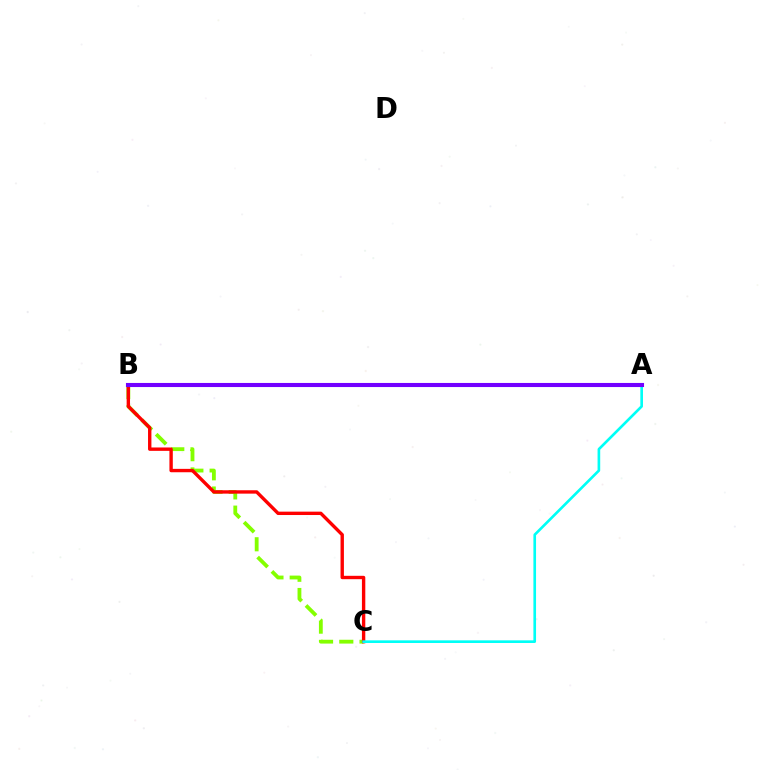{('B', 'C'): [{'color': '#84ff00', 'line_style': 'dashed', 'thickness': 2.75}, {'color': '#ff0000', 'line_style': 'solid', 'thickness': 2.43}], ('A', 'C'): [{'color': '#00fff6', 'line_style': 'solid', 'thickness': 1.91}], ('A', 'B'): [{'color': '#7200ff', 'line_style': 'solid', 'thickness': 2.94}]}